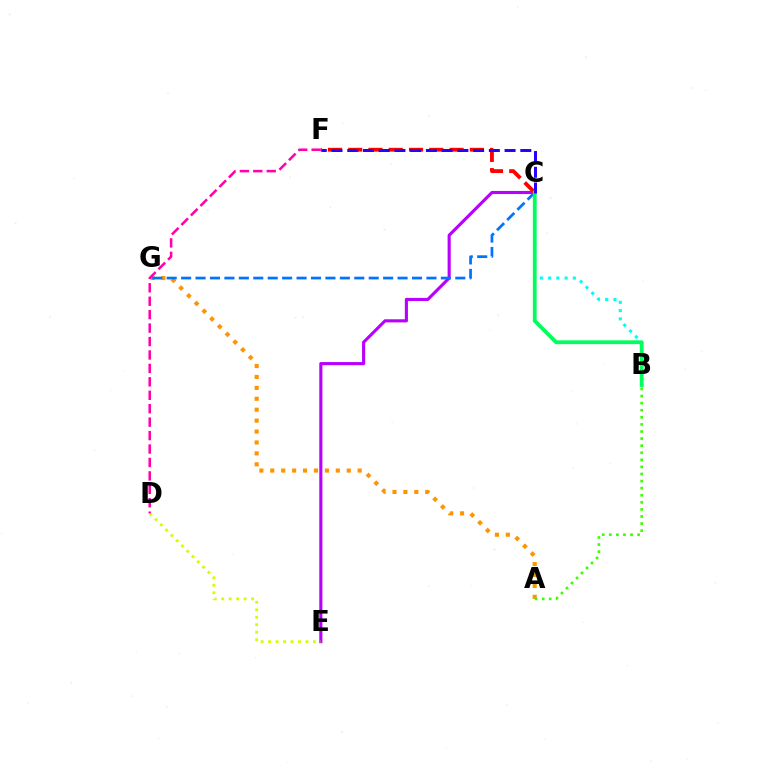{('A', 'G'): [{'color': '#ff9400', 'line_style': 'dotted', 'thickness': 2.97}], ('C', 'E'): [{'color': '#b900ff', 'line_style': 'solid', 'thickness': 2.24}], ('D', 'E'): [{'color': '#d1ff00', 'line_style': 'dotted', 'thickness': 2.03}], ('D', 'F'): [{'color': '#ff00ac', 'line_style': 'dashed', 'thickness': 1.83}], ('C', 'G'): [{'color': '#0074ff', 'line_style': 'dashed', 'thickness': 1.96}], ('C', 'F'): [{'color': '#ff0000', 'line_style': 'dashed', 'thickness': 2.75}, {'color': '#2500ff', 'line_style': 'dashed', 'thickness': 2.14}], ('B', 'C'): [{'color': '#00fff6', 'line_style': 'dotted', 'thickness': 2.24}, {'color': '#00ff5c', 'line_style': 'solid', 'thickness': 2.73}], ('A', 'B'): [{'color': '#3dff00', 'line_style': 'dotted', 'thickness': 1.92}]}